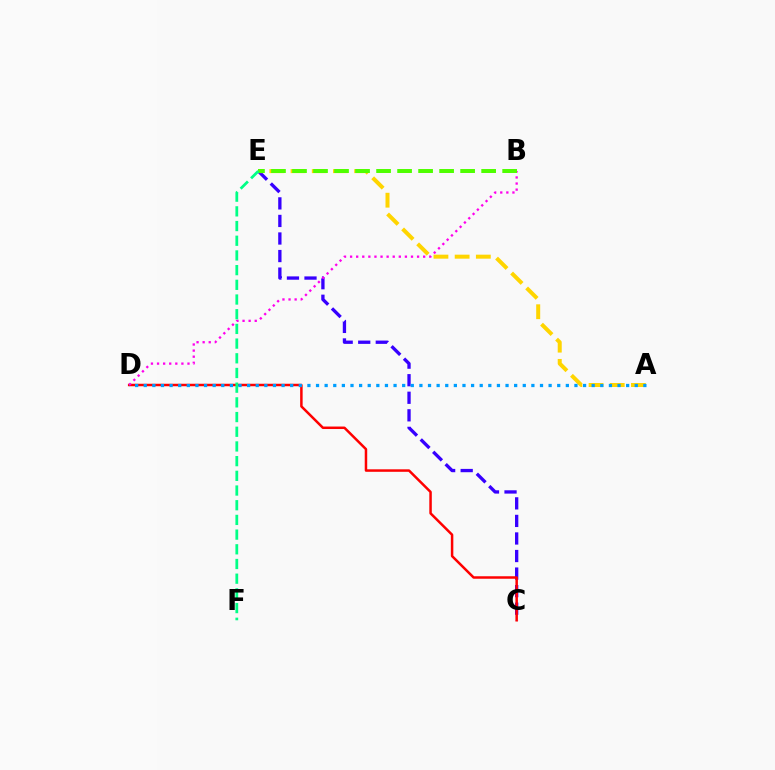{('C', 'E'): [{'color': '#3700ff', 'line_style': 'dashed', 'thickness': 2.38}], ('A', 'E'): [{'color': '#ffd500', 'line_style': 'dashed', 'thickness': 2.88}], ('C', 'D'): [{'color': '#ff0000', 'line_style': 'solid', 'thickness': 1.8}], ('B', 'D'): [{'color': '#ff00ed', 'line_style': 'dotted', 'thickness': 1.65}], ('A', 'D'): [{'color': '#009eff', 'line_style': 'dotted', 'thickness': 2.34}], ('B', 'E'): [{'color': '#4fff00', 'line_style': 'dashed', 'thickness': 2.86}], ('E', 'F'): [{'color': '#00ff86', 'line_style': 'dashed', 'thickness': 2.0}]}